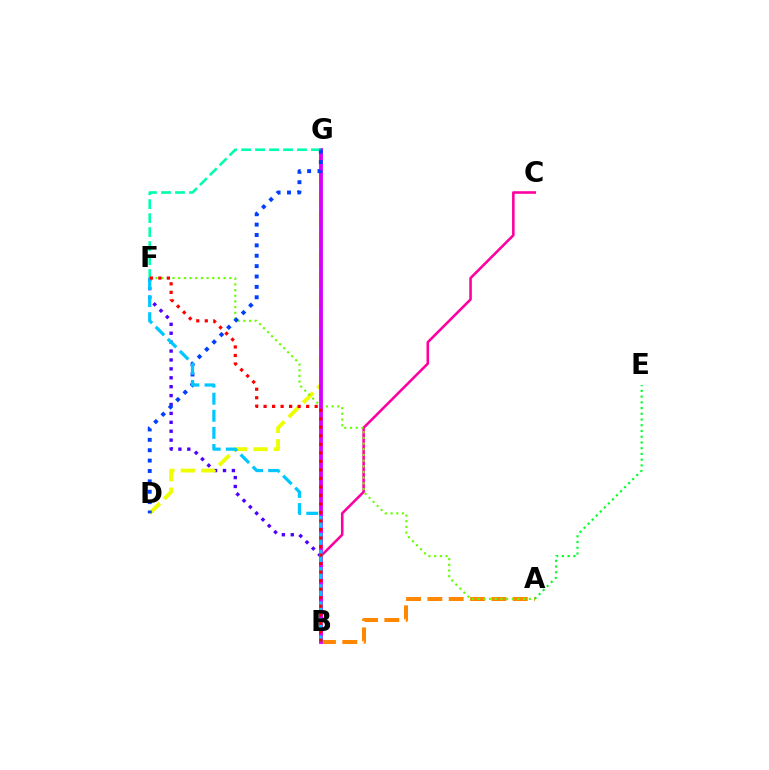{('B', 'C'): [{'color': '#ff00a0', 'line_style': 'solid', 'thickness': 1.85}], ('A', 'B'): [{'color': '#ff8800', 'line_style': 'dashed', 'thickness': 2.9}], ('B', 'F'): [{'color': '#4f00ff', 'line_style': 'dotted', 'thickness': 2.42}, {'color': '#00c7ff', 'line_style': 'dashed', 'thickness': 2.32}, {'color': '#ff0000', 'line_style': 'dotted', 'thickness': 2.31}], ('D', 'G'): [{'color': '#eeff00', 'line_style': 'dashed', 'thickness': 2.77}, {'color': '#003fff', 'line_style': 'dotted', 'thickness': 2.82}], ('A', 'E'): [{'color': '#00ff27', 'line_style': 'dotted', 'thickness': 1.56}], ('A', 'F'): [{'color': '#66ff00', 'line_style': 'dotted', 'thickness': 1.54}], ('B', 'G'): [{'color': '#d600ff', 'line_style': 'solid', 'thickness': 2.74}], ('F', 'G'): [{'color': '#00ffaf', 'line_style': 'dashed', 'thickness': 1.9}]}